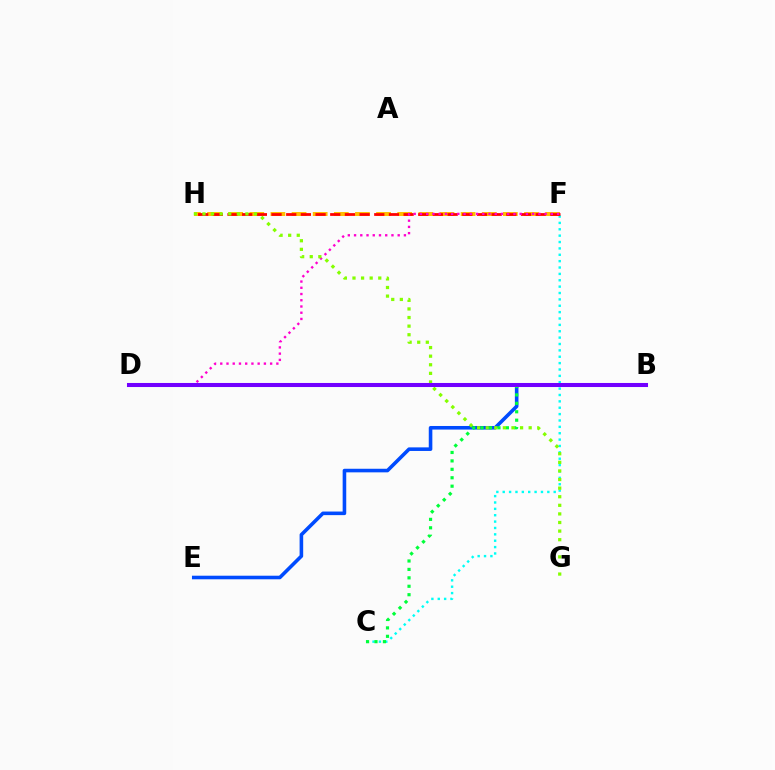{('B', 'E'): [{'color': '#004bff', 'line_style': 'solid', 'thickness': 2.58}], ('C', 'F'): [{'color': '#00fff6', 'line_style': 'dotted', 'thickness': 1.73}], ('F', 'H'): [{'color': '#ffbd00', 'line_style': 'dashed', 'thickness': 2.87}, {'color': '#ff0000', 'line_style': 'dashed', 'thickness': 1.99}], ('B', 'C'): [{'color': '#00ff39', 'line_style': 'dotted', 'thickness': 2.29}], ('D', 'F'): [{'color': '#ff00cf', 'line_style': 'dotted', 'thickness': 1.69}], ('G', 'H'): [{'color': '#84ff00', 'line_style': 'dotted', 'thickness': 2.33}], ('B', 'D'): [{'color': '#7200ff', 'line_style': 'solid', 'thickness': 2.92}]}